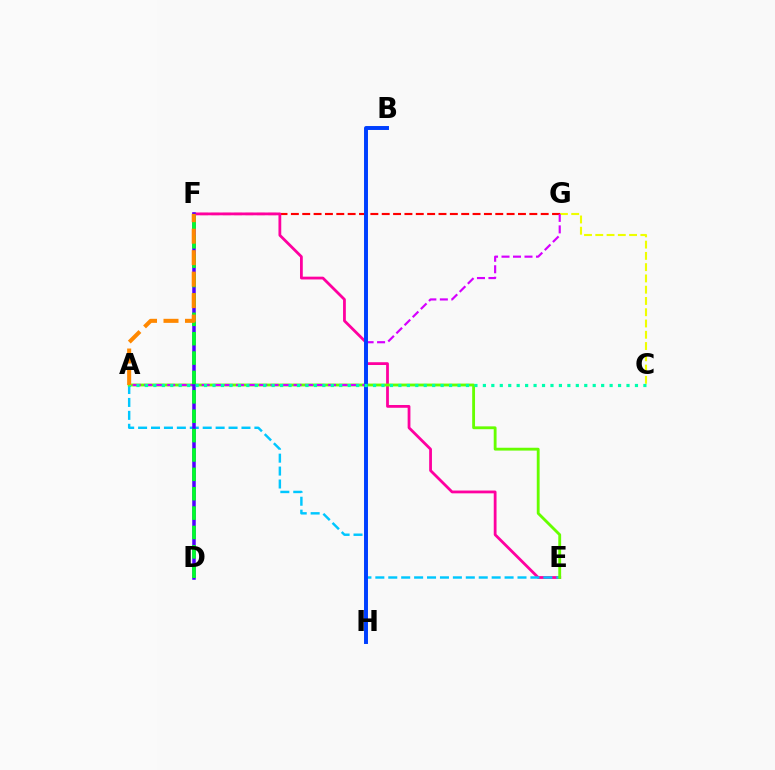{('F', 'G'): [{'color': '#ff0000', 'line_style': 'dashed', 'thickness': 1.54}], ('E', 'F'): [{'color': '#ff00a0', 'line_style': 'solid', 'thickness': 2.01}], ('A', 'E'): [{'color': '#00c7ff', 'line_style': 'dashed', 'thickness': 1.76}, {'color': '#66ff00', 'line_style': 'solid', 'thickness': 2.05}], ('C', 'G'): [{'color': '#eeff00', 'line_style': 'dashed', 'thickness': 1.53}], ('A', 'G'): [{'color': '#d600ff', 'line_style': 'dashed', 'thickness': 1.56}], ('B', 'H'): [{'color': '#003fff', 'line_style': 'solid', 'thickness': 2.84}], ('D', 'F'): [{'color': '#4f00ff', 'line_style': 'solid', 'thickness': 2.53}, {'color': '#00ff27', 'line_style': 'dashed', 'thickness': 2.63}], ('A', 'C'): [{'color': '#00ffaf', 'line_style': 'dotted', 'thickness': 2.3}], ('A', 'F'): [{'color': '#ff8800', 'line_style': 'dashed', 'thickness': 2.92}]}